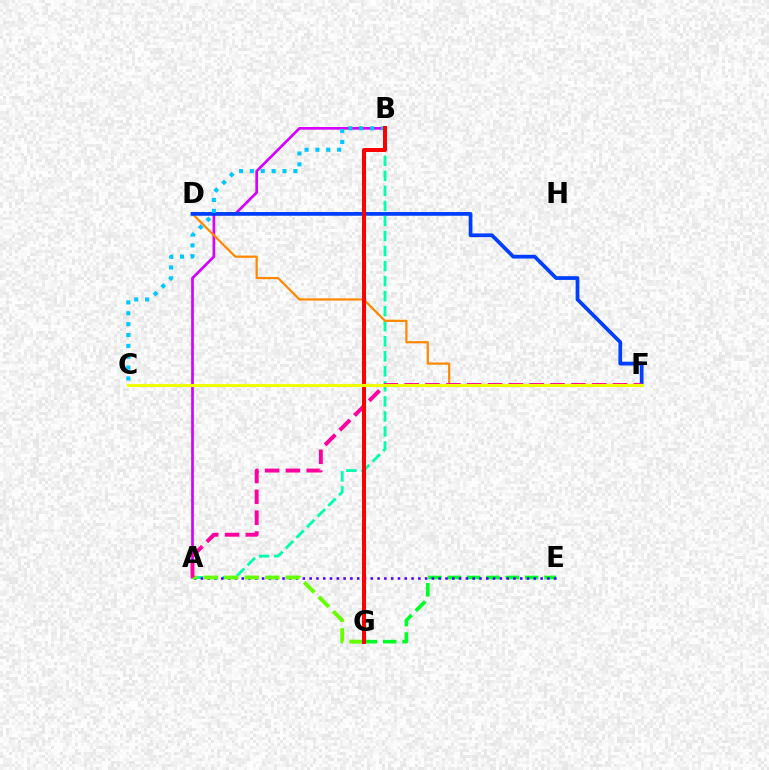{('A', 'B'): [{'color': '#d600ff', 'line_style': 'solid', 'thickness': 1.93}, {'color': '#00ffaf', 'line_style': 'dashed', 'thickness': 2.04}], ('E', 'G'): [{'color': '#00ff27', 'line_style': 'dashed', 'thickness': 2.63}], ('A', 'E'): [{'color': '#4f00ff', 'line_style': 'dotted', 'thickness': 1.85}], ('D', 'F'): [{'color': '#ff8800', 'line_style': 'solid', 'thickness': 1.6}, {'color': '#003fff', 'line_style': 'solid', 'thickness': 2.69}], ('A', 'G'): [{'color': '#66ff00', 'line_style': 'dashed', 'thickness': 2.79}], ('B', 'C'): [{'color': '#00c7ff', 'line_style': 'dotted', 'thickness': 2.95}], ('A', 'F'): [{'color': '#ff00a0', 'line_style': 'dashed', 'thickness': 2.83}], ('B', 'G'): [{'color': '#ff0000', 'line_style': 'solid', 'thickness': 2.88}], ('C', 'F'): [{'color': '#eeff00', 'line_style': 'solid', 'thickness': 2.22}]}